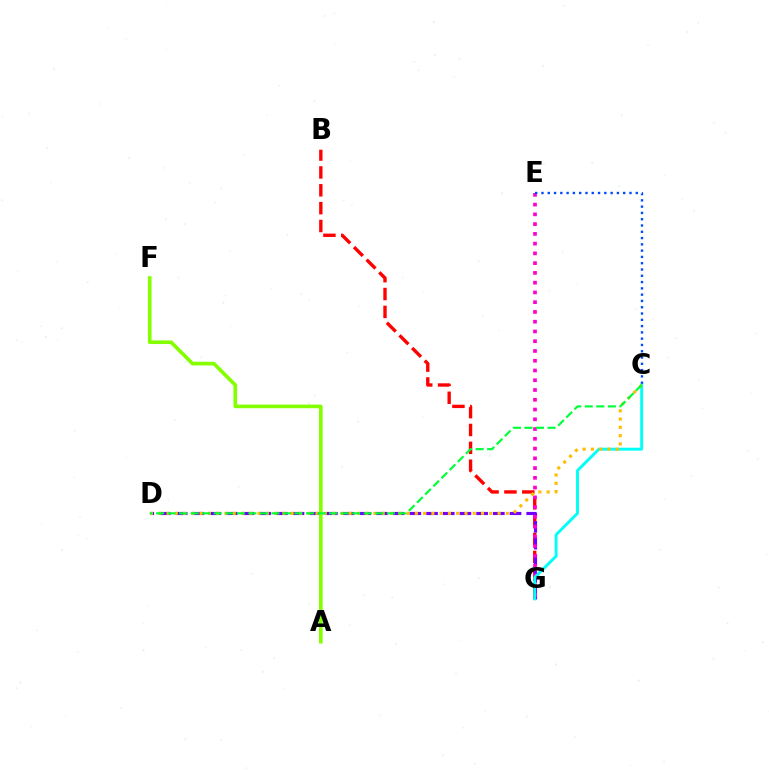{('B', 'G'): [{'color': '#ff0000', 'line_style': 'dashed', 'thickness': 2.43}], ('D', 'G'): [{'color': '#7200ff', 'line_style': 'dashed', 'thickness': 2.27}], ('E', 'G'): [{'color': '#ff00cf', 'line_style': 'dotted', 'thickness': 2.65}], ('C', 'G'): [{'color': '#00fff6', 'line_style': 'solid', 'thickness': 2.1}], ('C', 'D'): [{'color': '#ffbd00', 'line_style': 'dotted', 'thickness': 2.25}, {'color': '#00ff39', 'line_style': 'dashed', 'thickness': 1.57}], ('A', 'F'): [{'color': '#84ff00', 'line_style': 'solid', 'thickness': 2.63}], ('C', 'E'): [{'color': '#004bff', 'line_style': 'dotted', 'thickness': 1.71}]}